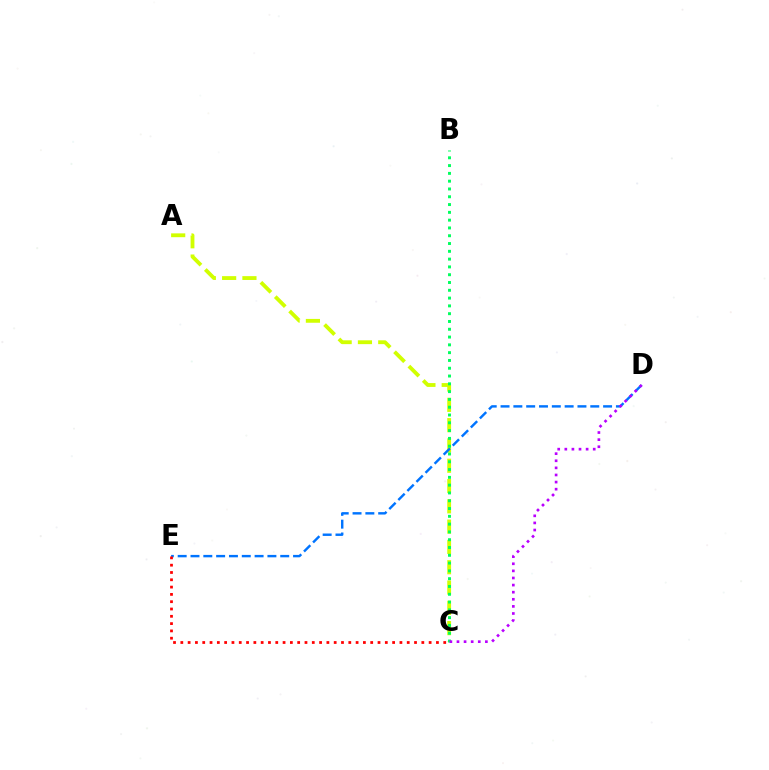{('A', 'C'): [{'color': '#d1ff00', 'line_style': 'dashed', 'thickness': 2.76}], ('D', 'E'): [{'color': '#0074ff', 'line_style': 'dashed', 'thickness': 1.74}], ('B', 'C'): [{'color': '#00ff5c', 'line_style': 'dotted', 'thickness': 2.12}], ('C', 'E'): [{'color': '#ff0000', 'line_style': 'dotted', 'thickness': 1.98}], ('C', 'D'): [{'color': '#b900ff', 'line_style': 'dotted', 'thickness': 1.93}]}